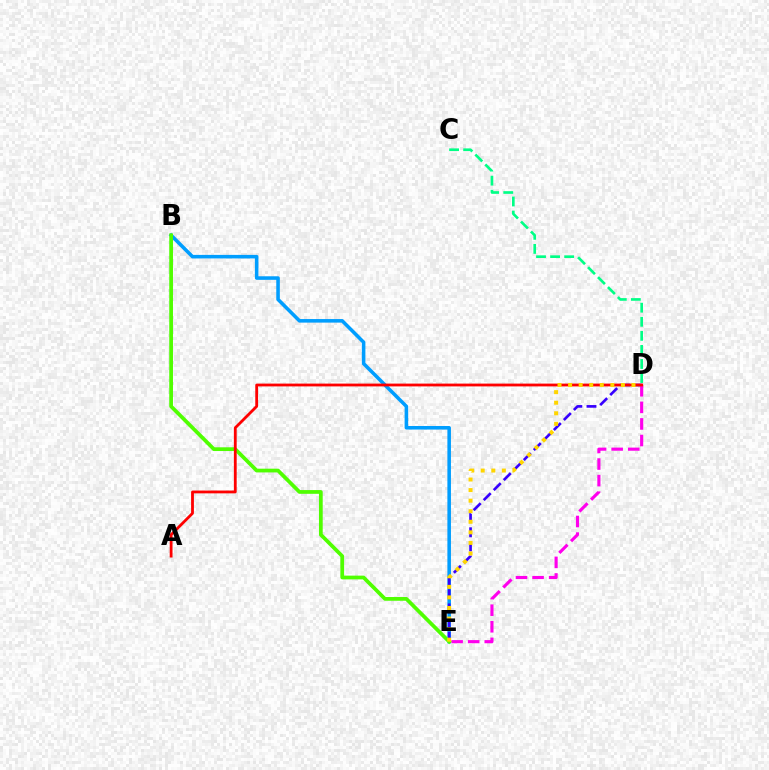{('B', 'E'): [{'color': '#009eff', 'line_style': 'solid', 'thickness': 2.56}, {'color': '#4fff00', 'line_style': 'solid', 'thickness': 2.69}], ('D', 'E'): [{'color': '#3700ff', 'line_style': 'dashed', 'thickness': 1.92}, {'color': '#ff00ed', 'line_style': 'dashed', 'thickness': 2.25}, {'color': '#ffd500', 'line_style': 'dotted', 'thickness': 2.87}], ('C', 'D'): [{'color': '#00ff86', 'line_style': 'dashed', 'thickness': 1.91}], ('A', 'D'): [{'color': '#ff0000', 'line_style': 'solid', 'thickness': 2.02}]}